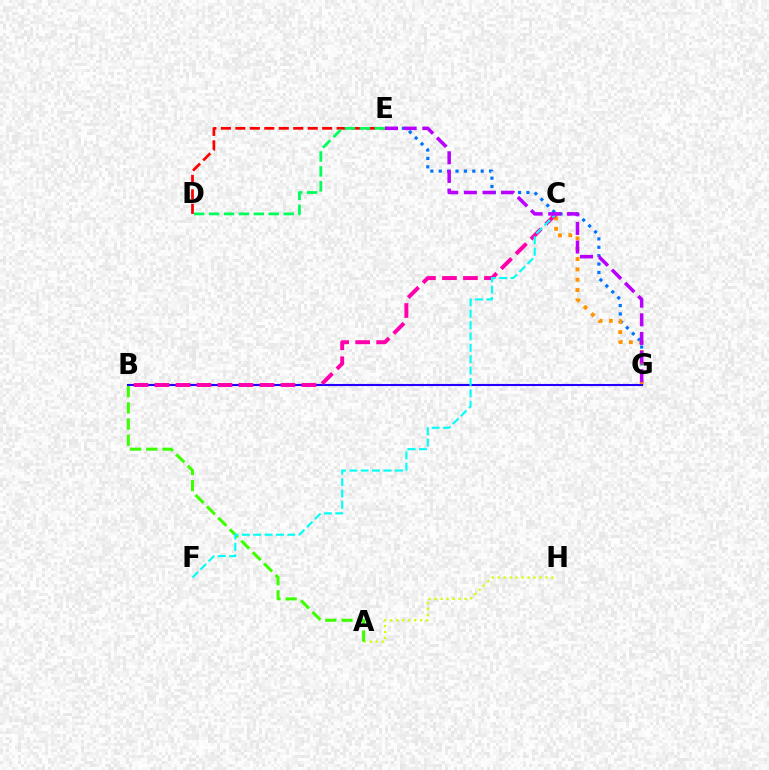{('A', 'H'): [{'color': '#d1ff00', 'line_style': 'dotted', 'thickness': 1.63}], ('E', 'G'): [{'color': '#0074ff', 'line_style': 'dotted', 'thickness': 2.28}, {'color': '#b900ff', 'line_style': 'dashed', 'thickness': 2.53}], ('C', 'G'): [{'color': '#ff9400', 'line_style': 'dotted', 'thickness': 2.81}], ('A', 'B'): [{'color': '#3dff00', 'line_style': 'dashed', 'thickness': 2.2}], ('B', 'G'): [{'color': '#2500ff', 'line_style': 'solid', 'thickness': 1.51}], ('B', 'C'): [{'color': '#ff00ac', 'line_style': 'dashed', 'thickness': 2.85}], ('C', 'F'): [{'color': '#00fff6', 'line_style': 'dashed', 'thickness': 1.54}], ('D', 'E'): [{'color': '#ff0000', 'line_style': 'dashed', 'thickness': 1.97}, {'color': '#00ff5c', 'line_style': 'dashed', 'thickness': 2.03}]}